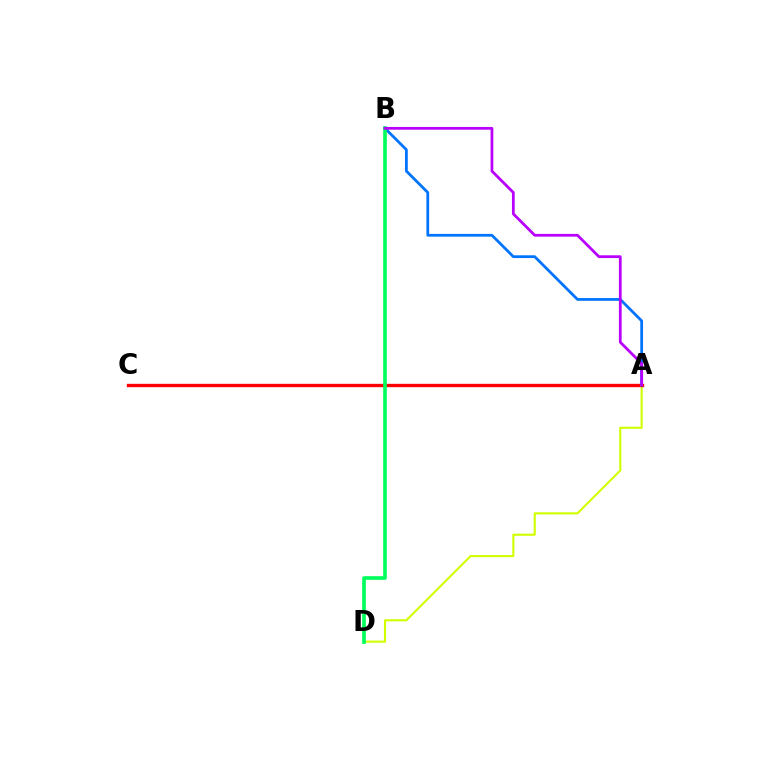{('A', 'D'): [{'color': '#d1ff00', 'line_style': 'solid', 'thickness': 1.53}], ('A', 'C'): [{'color': '#ff0000', 'line_style': 'solid', 'thickness': 2.41}], ('A', 'B'): [{'color': '#0074ff', 'line_style': 'solid', 'thickness': 1.99}, {'color': '#b900ff', 'line_style': 'solid', 'thickness': 1.99}], ('B', 'D'): [{'color': '#00ff5c', 'line_style': 'solid', 'thickness': 2.64}]}